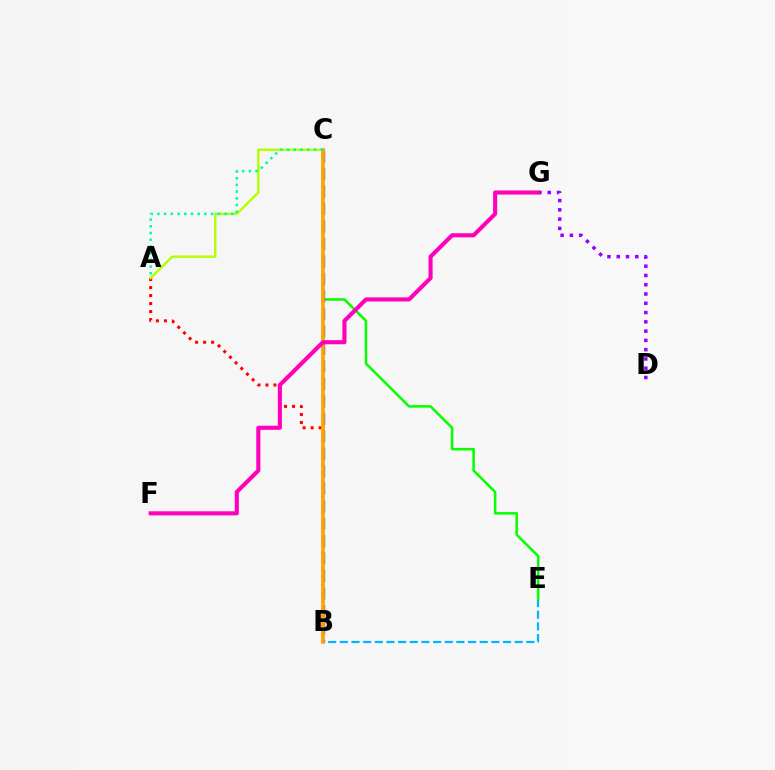{('B', 'E'): [{'color': '#00b5ff', 'line_style': 'dashed', 'thickness': 1.58}], ('A', 'B'): [{'color': '#ff0000', 'line_style': 'dotted', 'thickness': 2.17}], ('C', 'E'): [{'color': '#08ff00', 'line_style': 'solid', 'thickness': 1.83}], ('A', 'C'): [{'color': '#b3ff00', 'line_style': 'solid', 'thickness': 1.71}, {'color': '#00ff9d', 'line_style': 'dotted', 'thickness': 1.82}], ('D', 'G'): [{'color': '#9b00ff', 'line_style': 'dotted', 'thickness': 2.52}], ('B', 'C'): [{'color': '#0010ff', 'line_style': 'dashed', 'thickness': 2.37}, {'color': '#ffa500', 'line_style': 'solid', 'thickness': 2.69}], ('F', 'G'): [{'color': '#ff00bd', 'line_style': 'solid', 'thickness': 2.95}]}